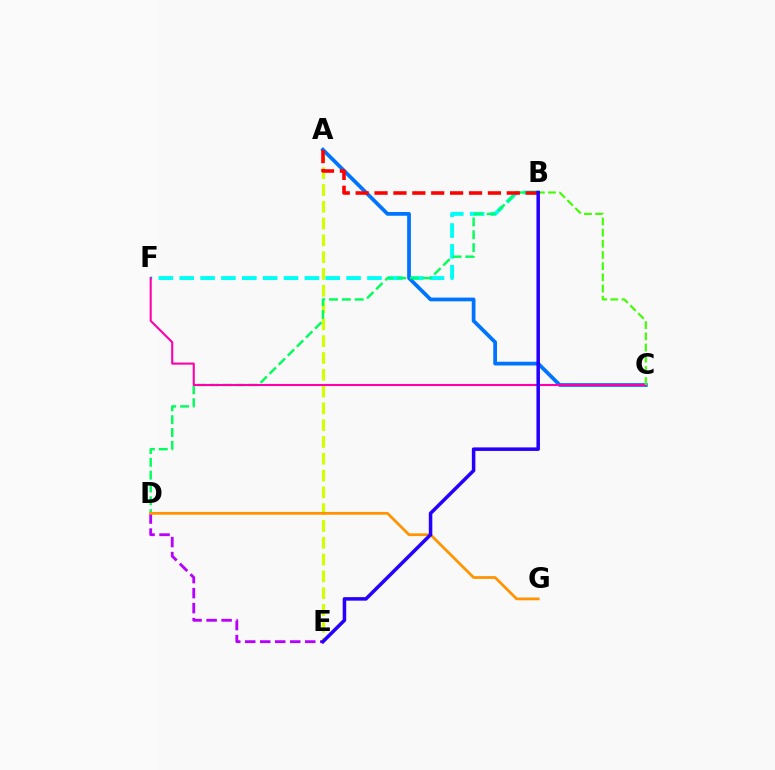{('A', 'E'): [{'color': '#d1ff00', 'line_style': 'dashed', 'thickness': 2.28}], ('B', 'F'): [{'color': '#00fff6', 'line_style': 'dashed', 'thickness': 2.83}], ('A', 'C'): [{'color': '#0074ff', 'line_style': 'solid', 'thickness': 2.69}], ('B', 'D'): [{'color': '#00ff5c', 'line_style': 'dashed', 'thickness': 1.74}], ('A', 'B'): [{'color': '#ff0000', 'line_style': 'dashed', 'thickness': 2.57}], ('C', 'F'): [{'color': '#ff00ac', 'line_style': 'solid', 'thickness': 1.51}], ('B', 'C'): [{'color': '#3dff00', 'line_style': 'dashed', 'thickness': 1.52}], ('D', 'E'): [{'color': '#b900ff', 'line_style': 'dashed', 'thickness': 2.04}], ('D', 'G'): [{'color': '#ff9400', 'line_style': 'solid', 'thickness': 1.99}], ('B', 'E'): [{'color': '#2500ff', 'line_style': 'solid', 'thickness': 2.54}]}